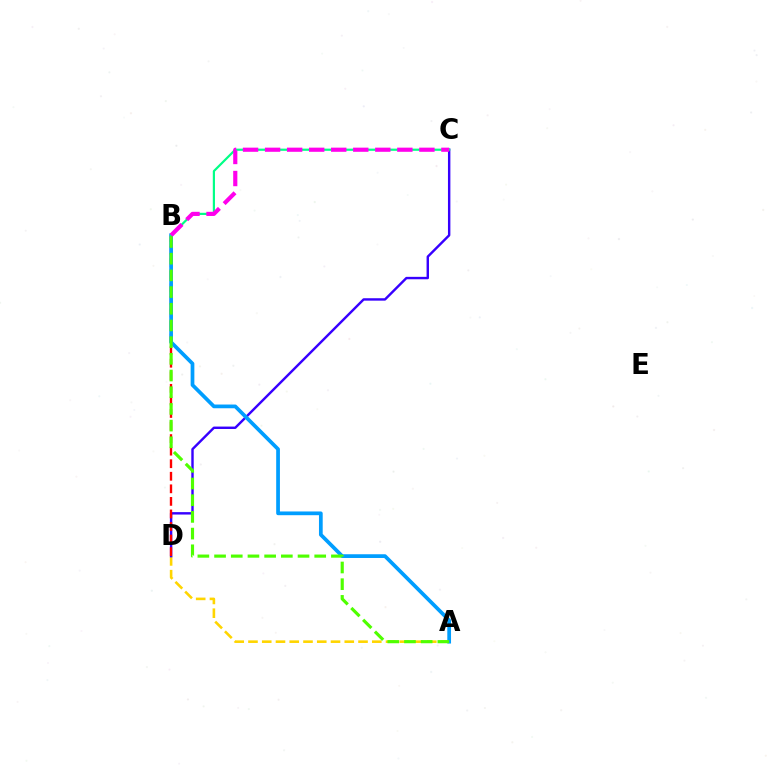{('A', 'D'): [{'color': '#ffd500', 'line_style': 'dashed', 'thickness': 1.87}], ('C', 'D'): [{'color': '#3700ff', 'line_style': 'solid', 'thickness': 1.74}], ('B', 'D'): [{'color': '#ff0000', 'line_style': 'dashed', 'thickness': 1.71}], ('A', 'B'): [{'color': '#009eff', 'line_style': 'solid', 'thickness': 2.68}, {'color': '#4fff00', 'line_style': 'dashed', 'thickness': 2.27}], ('B', 'C'): [{'color': '#00ff86', 'line_style': 'solid', 'thickness': 1.57}, {'color': '#ff00ed', 'line_style': 'dashed', 'thickness': 2.99}]}